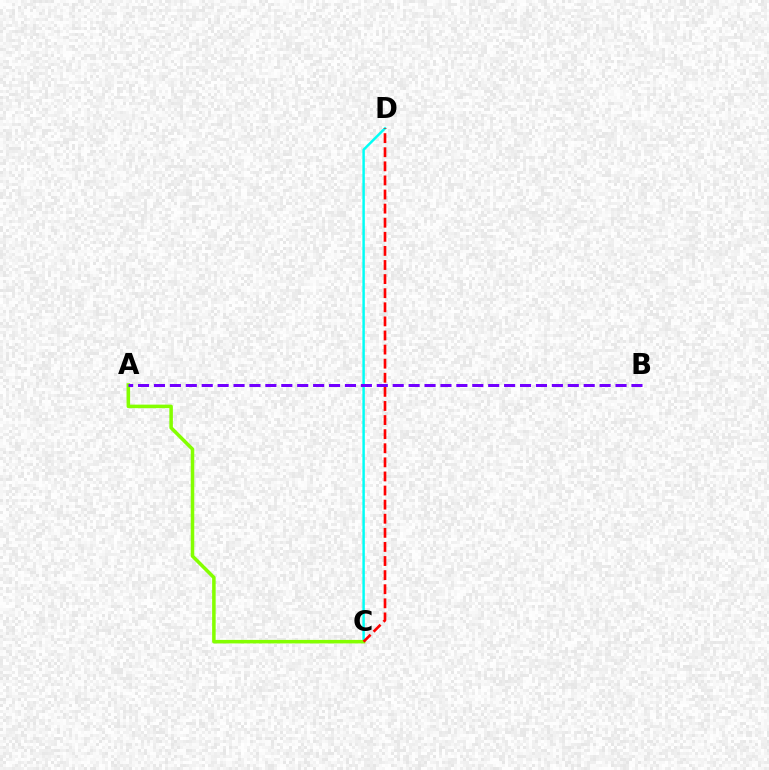{('C', 'D'): [{'color': '#00fff6', 'line_style': 'solid', 'thickness': 1.77}, {'color': '#ff0000', 'line_style': 'dashed', 'thickness': 1.92}], ('A', 'C'): [{'color': '#84ff00', 'line_style': 'solid', 'thickness': 2.54}], ('A', 'B'): [{'color': '#7200ff', 'line_style': 'dashed', 'thickness': 2.16}]}